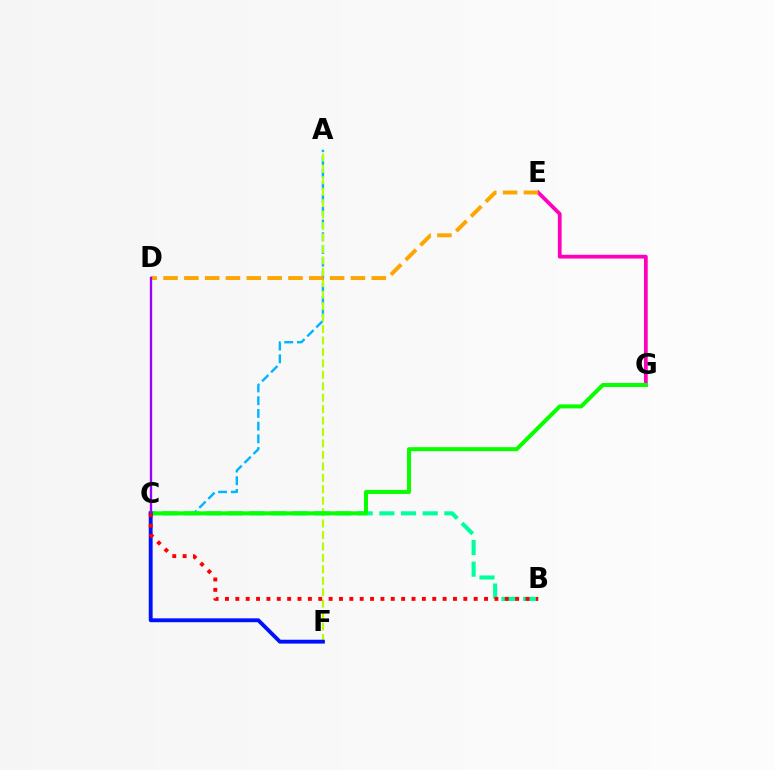{('A', 'C'): [{'color': '#00b5ff', 'line_style': 'dashed', 'thickness': 1.73}], ('E', 'G'): [{'color': '#ff00bd', 'line_style': 'solid', 'thickness': 2.71}], ('A', 'F'): [{'color': '#b3ff00', 'line_style': 'dashed', 'thickness': 1.55}], ('B', 'C'): [{'color': '#00ff9d', 'line_style': 'dashed', 'thickness': 2.94}, {'color': '#ff0000', 'line_style': 'dotted', 'thickness': 2.82}], ('C', 'G'): [{'color': '#08ff00', 'line_style': 'solid', 'thickness': 2.89}], ('D', 'E'): [{'color': '#ffa500', 'line_style': 'dashed', 'thickness': 2.83}], ('C', 'F'): [{'color': '#0010ff', 'line_style': 'solid', 'thickness': 2.78}], ('C', 'D'): [{'color': '#9b00ff', 'line_style': 'solid', 'thickness': 1.68}]}